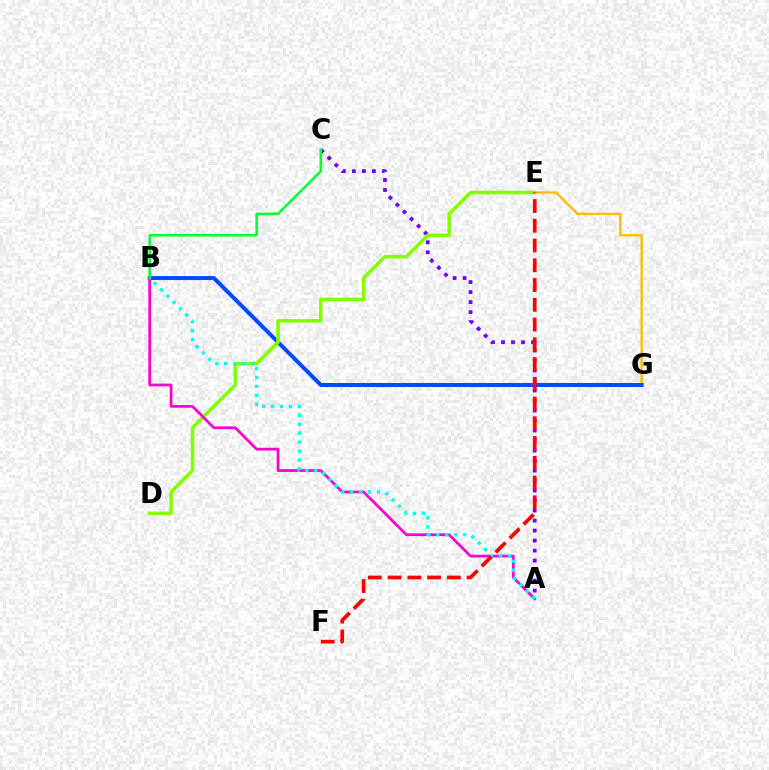{('A', 'C'): [{'color': '#7200ff', 'line_style': 'dotted', 'thickness': 2.72}], ('E', 'G'): [{'color': '#ffbd00', 'line_style': 'solid', 'thickness': 1.69}], ('B', 'G'): [{'color': '#004bff', 'line_style': 'solid', 'thickness': 2.87}], ('D', 'E'): [{'color': '#84ff00', 'line_style': 'solid', 'thickness': 2.52}], ('A', 'B'): [{'color': '#ff00cf', 'line_style': 'solid', 'thickness': 1.97}, {'color': '#00fff6', 'line_style': 'dotted', 'thickness': 2.43}], ('B', 'C'): [{'color': '#00ff39', 'line_style': 'solid', 'thickness': 1.85}], ('E', 'F'): [{'color': '#ff0000', 'line_style': 'dashed', 'thickness': 2.68}]}